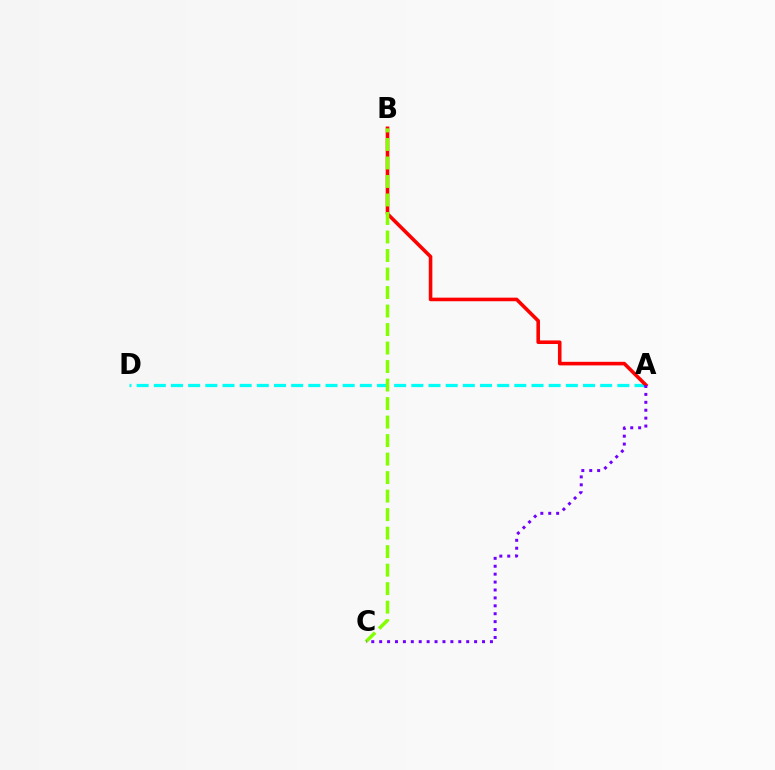{('A', 'D'): [{'color': '#00fff6', 'line_style': 'dashed', 'thickness': 2.33}], ('A', 'B'): [{'color': '#ff0000', 'line_style': 'solid', 'thickness': 2.58}], ('B', 'C'): [{'color': '#84ff00', 'line_style': 'dashed', 'thickness': 2.51}], ('A', 'C'): [{'color': '#7200ff', 'line_style': 'dotted', 'thickness': 2.15}]}